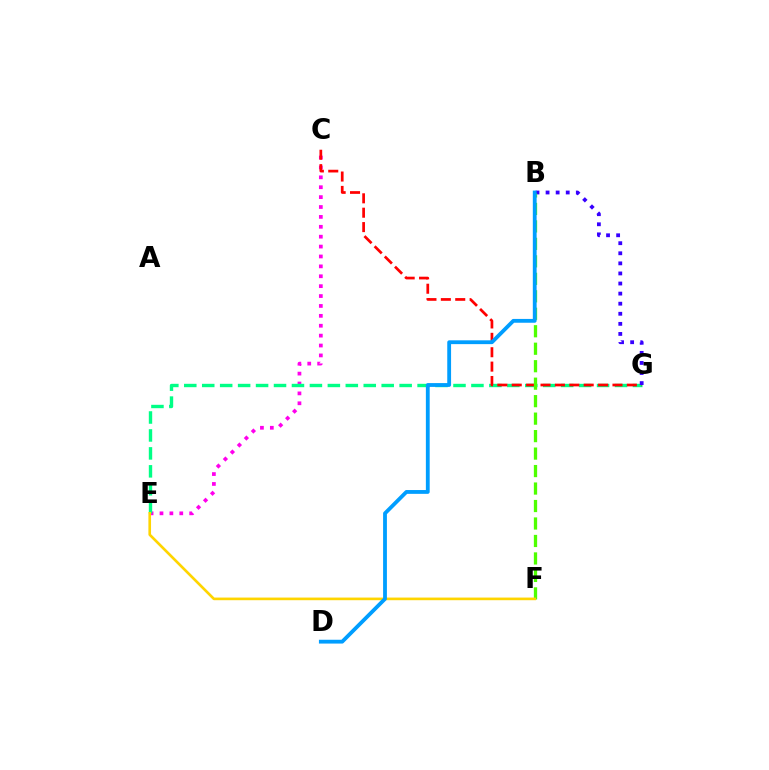{('C', 'E'): [{'color': '#ff00ed', 'line_style': 'dotted', 'thickness': 2.69}], ('E', 'G'): [{'color': '#00ff86', 'line_style': 'dashed', 'thickness': 2.44}], ('C', 'G'): [{'color': '#ff0000', 'line_style': 'dashed', 'thickness': 1.96}], ('B', 'G'): [{'color': '#3700ff', 'line_style': 'dotted', 'thickness': 2.74}], ('B', 'F'): [{'color': '#4fff00', 'line_style': 'dashed', 'thickness': 2.37}], ('E', 'F'): [{'color': '#ffd500', 'line_style': 'solid', 'thickness': 1.9}], ('B', 'D'): [{'color': '#009eff', 'line_style': 'solid', 'thickness': 2.75}]}